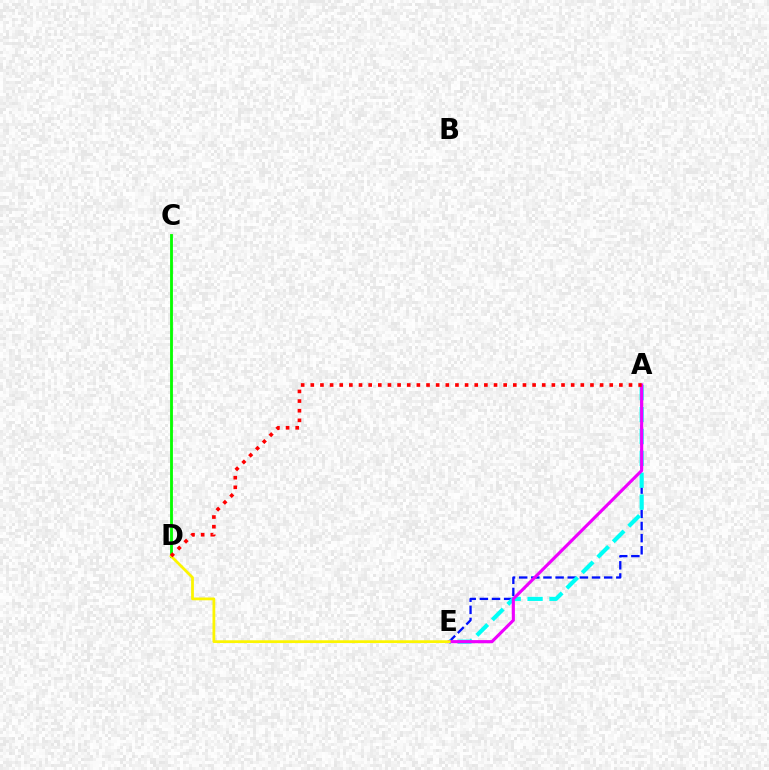{('A', 'E'): [{'color': '#0010ff', 'line_style': 'dashed', 'thickness': 1.65}, {'color': '#00fff6', 'line_style': 'dashed', 'thickness': 2.97}, {'color': '#ee00ff', 'line_style': 'solid', 'thickness': 2.25}], ('C', 'D'): [{'color': '#08ff00', 'line_style': 'solid', 'thickness': 2.04}], ('D', 'E'): [{'color': '#fcf500', 'line_style': 'solid', 'thickness': 2.0}], ('A', 'D'): [{'color': '#ff0000', 'line_style': 'dotted', 'thickness': 2.62}]}